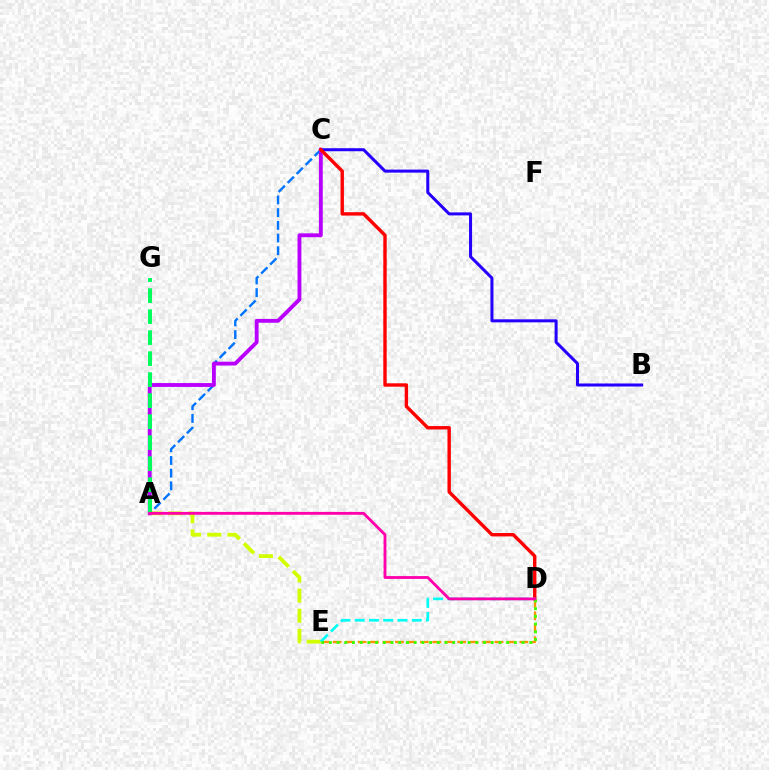{('A', 'C'): [{'color': '#0074ff', 'line_style': 'dashed', 'thickness': 1.73}, {'color': '#b900ff', 'line_style': 'solid', 'thickness': 2.77}], ('D', 'E'): [{'color': '#ff9400', 'line_style': 'dashed', 'thickness': 1.69}, {'color': '#00fff6', 'line_style': 'dashed', 'thickness': 1.94}, {'color': '#3dff00', 'line_style': 'dotted', 'thickness': 2.09}], ('A', 'E'): [{'color': '#d1ff00', 'line_style': 'dashed', 'thickness': 2.74}], ('B', 'C'): [{'color': '#2500ff', 'line_style': 'solid', 'thickness': 2.18}], ('C', 'D'): [{'color': '#ff0000', 'line_style': 'solid', 'thickness': 2.45}], ('A', 'G'): [{'color': '#00ff5c', 'line_style': 'dashed', 'thickness': 2.85}], ('A', 'D'): [{'color': '#ff00ac', 'line_style': 'solid', 'thickness': 2.04}]}